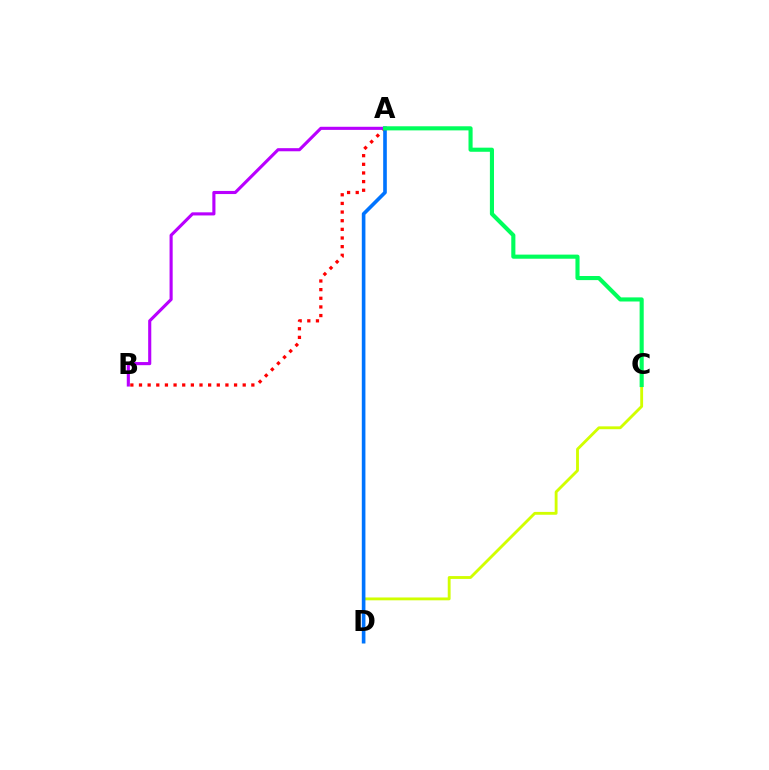{('A', 'B'): [{'color': '#ff0000', 'line_style': 'dotted', 'thickness': 2.35}, {'color': '#b900ff', 'line_style': 'solid', 'thickness': 2.24}], ('C', 'D'): [{'color': '#d1ff00', 'line_style': 'solid', 'thickness': 2.05}], ('A', 'D'): [{'color': '#0074ff', 'line_style': 'solid', 'thickness': 2.61}], ('A', 'C'): [{'color': '#00ff5c', 'line_style': 'solid', 'thickness': 2.96}]}